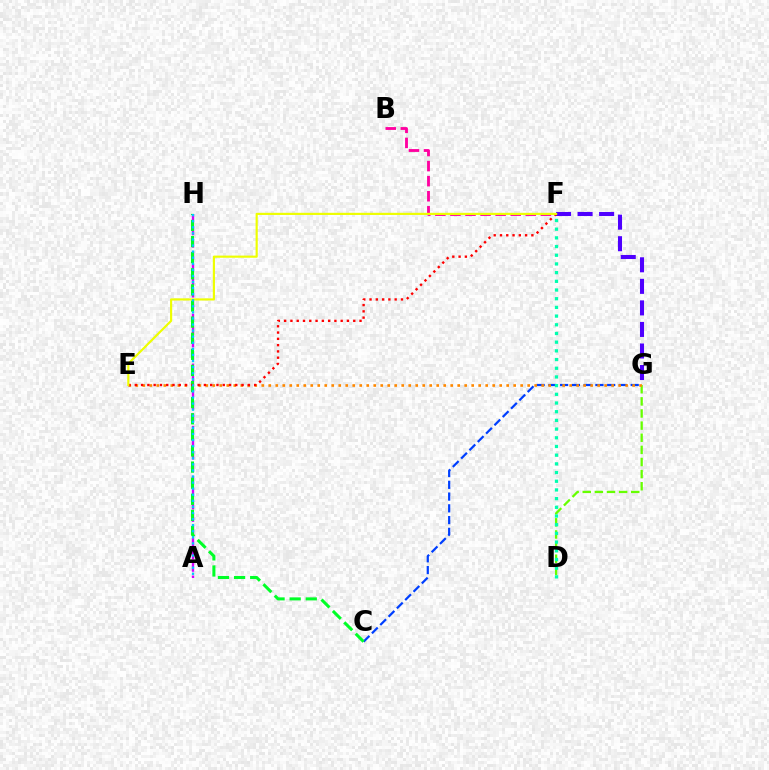{('C', 'G'): [{'color': '#003fff', 'line_style': 'dashed', 'thickness': 1.6}], ('B', 'F'): [{'color': '#ff00a0', 'line_style': 'dashed', 'thickness': 2.05}], ('F', 'G'): [{'color': '#4f00ff', 'line_style': 'dashed', 'thickness': 2.93}], ('D', 'G'): [{'color': '#66ff00', 'line_style': 'dashed', 'thickness': 1.65}], ('A', 'H'): [{'color': '#d600ff', 'line_style': 'dashed', 'thickness': 1.69}, {'color': '#00c7ff', 'line_style': 'dotted', 'thickness': 1.65}], ('E', 'G'): [{'color': '#ff8800', 'line_style': 'dotted', 'thickness': 1.9}], ('C', 'H'): [{'color': '#00ff27', 'line_style': 'dashed', 'thickness': 2.19}], ('E', 'F'): [{'color': '#ff0000', 'line_style': 'dotted', 'thickness': 1.71}, {'color': '#eeff00', 'line_style': 'solid', 'thickness': 1.56}], ('D', 'F'): [{'color': '#00ffaf', 'line_style': 'dotted', 'thickness': 2.36}]}